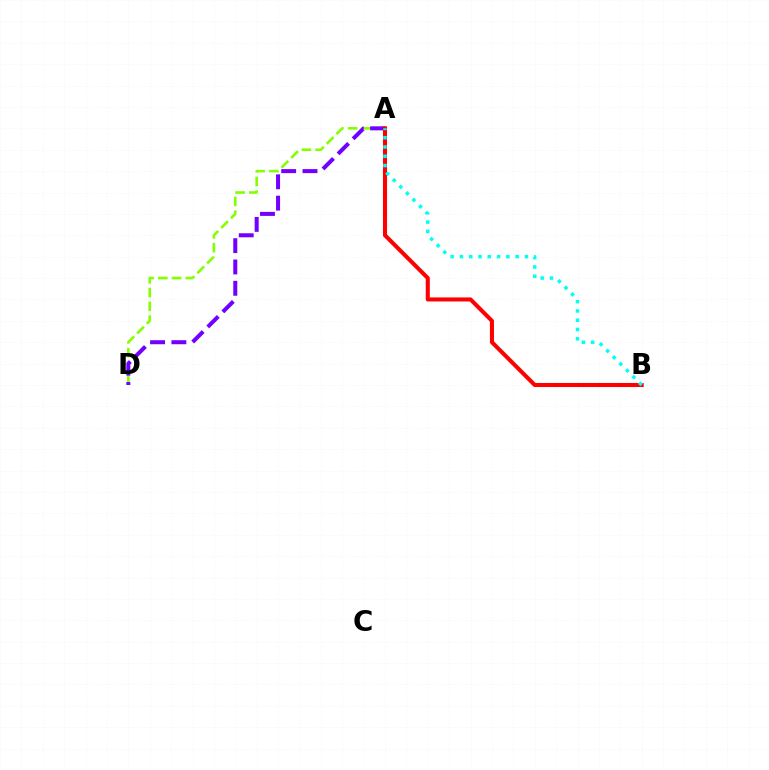{('A', 'D'): [{'color': '#84ff00', 'line_style': 'dashed', 'thickness': 1.87}, {'color': '#7200ff', 'line_style': 'dashed', 'thickness': 2.9}], ('A', 'B'): [{'color': '#ff0000', 'line_style': 'solid', 'thickness': 2.92}, {'color': '#00fff6', 'line_style': 'dotted', 'thickness': 2.52}]}